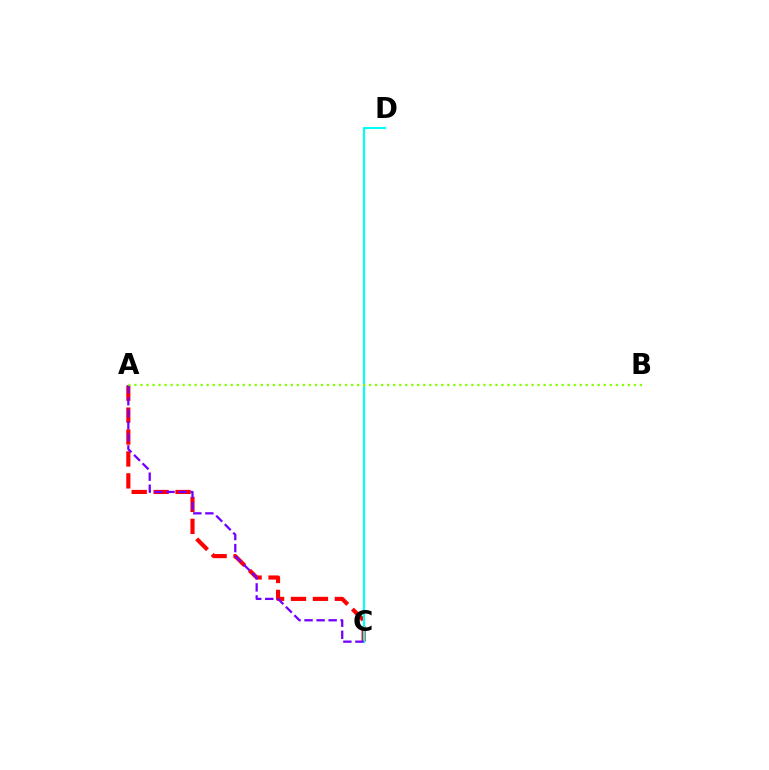{('A', 'C'): [{'color': '#ff0000', 'line_style': 'dashed', 'thickness': 2.98}, {'color': '#7200ff', 'line_style': 'dashed', 'thickness': 1.64}], ('C', 'D'): [{'color': '#00fff6', 'line_style': 'solid', 'thickness': 1.54}], ('A', 'B'): [{'color': '#84ff00', 'line_style': 'dotted', 'thickness': 1.63}]}